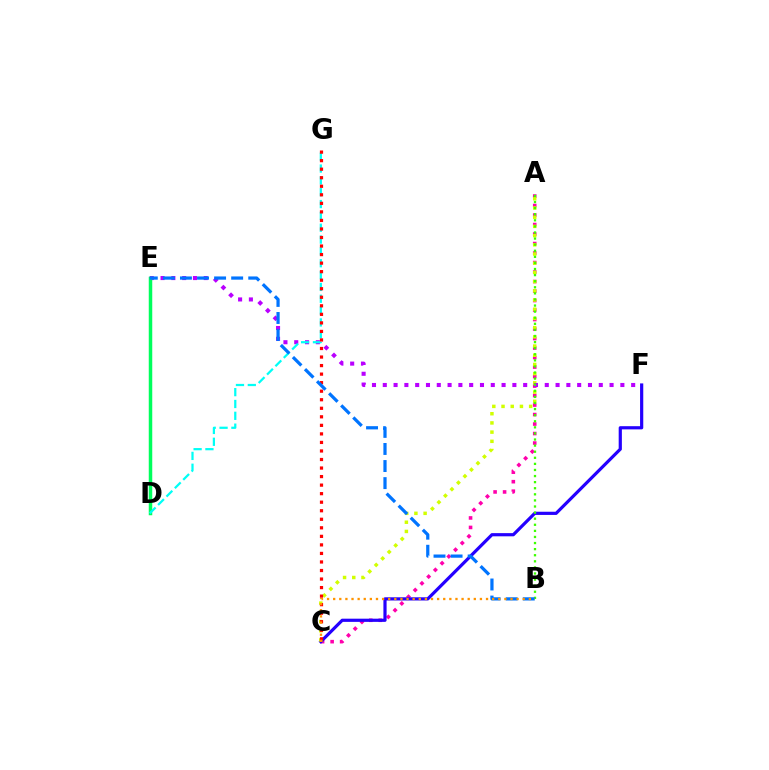{('A', 'C'): [{'color': '#ff00ac', 'line_style': 'dotted', 'thickness': 2.58}, {'color': '#d1ff00', 'line_style': 'dotted', 'thickness': 2.5}], ('C', 'F'): [{'color': '#2500ff', 'line_style': 'solid', 'thickness': 2.3}], ('E', 'F'): [{'color': '#b900ff', 'line_style': 'dotted', 'thickness': 2.93}], ('D', 'E'): [{'color': '#00ff5c', 'line_style': 'solid', 'thickness': 2.52}], ('D', 'G'): [{'color': '#00fff6', 'line_style': 'dashed', 'thickness': 1.61}], ('A', 'B'): [{'color': '#3dff00', 'line_style': 'dotted', 'thickness': 1.65}], ('C', 'G'): [{'color': '#ff0000', 'line_style': 'dotted', 'thickness': 2.32}], ('B', 'E'): [{'color': '#0074ff', 'line_style': 'dashed', 'thickness': 2.32}], ('B', 'C'): [{'color': '#ff9400', 'line_style': 'dotted', 'thickness': 1.66}]}